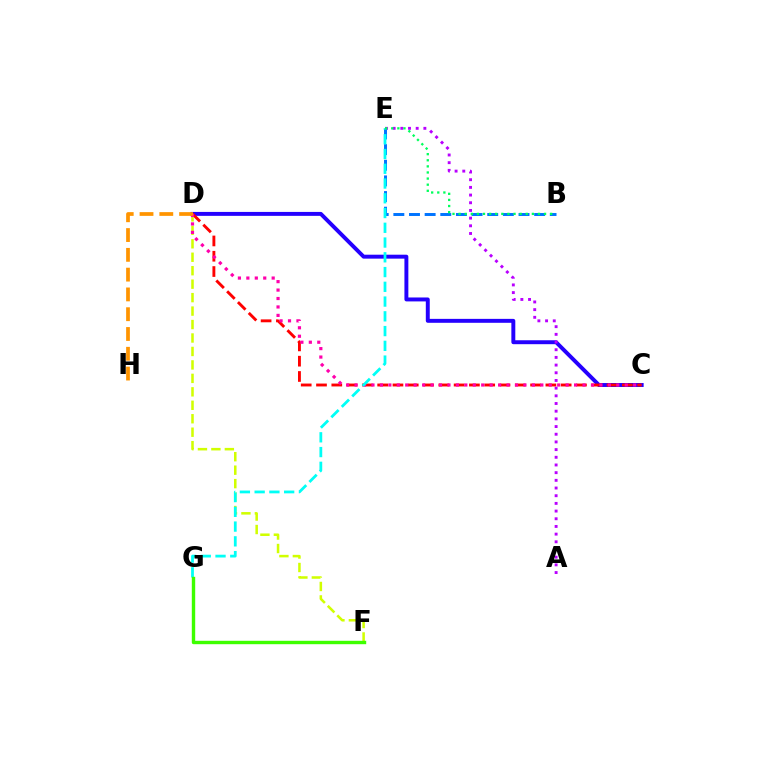{('C', 'D'): [{'color': '#2500ff', 'line_style': 'solid', 'thickness': 2.83}, {'color': '#ff0000', 'line_style': 'dashed', 'thickness': 2.08}, {'color': '#ff00ac', 'line_style': 'dotted', 'thickness': 2.29}], ('A', 'E'): [{'color': '#b900ff', 'line_style': 'dotted', 'thickness': 2.09}], ('B', 'E'): [{'color': '#0074ff', 'line_style': 'dashed', 'thickness': 2.13}, {'color': '#00ff5c', 'line_style': 'dotted', 'thickness': 1.66}], ('D', 'F'): [{'color': '#d1ff00', 'line_style': 'dashed', 'thickness': 1.83}], ('E', 'G'): [{'color': '#00fff6', 'line_style': 'dashed', 'thickness': 2.0}], ('D', 'H'): [{'color': '#ff9400', 'line_style': 'dashed', 'thickness': 2.69}], ('F', 'G'): [{'color': '#3dff00', 'line_style': 'solid', 'thickness': 2.45}]}